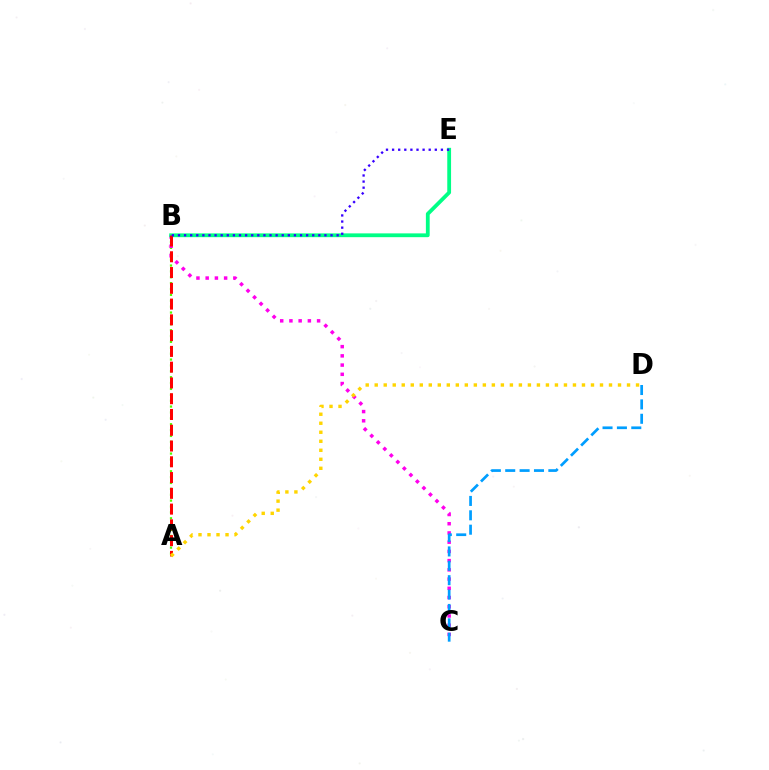{('A', 'B'): [{'color': '#4fff00', 'line_style': 'dotted', 'thickness': 1.6}, {'color': '#ff0000', 'line_style': 'dashed', 'thickness': 2.14}], ('B', 'C'): [{'color': '#ff00ed', 'line_style': 'dotted', 'thickness': 2.51}], ('B', 'E'): [{'color': '#00ff86', 'line_style': 'solid', 'thickness': 2.73}, {'color': '#3700ff', 'line_style': 'dotted', 'thickness': 1.66}], ('C', 'D'): [{'color': '#009eff', 'line_style': 'dashed', 'thickness': 1.95}], ('A', 'D'): [{'color': '#ffd500', 'line_style': 'dotted', 'thickness': 2.45}]}